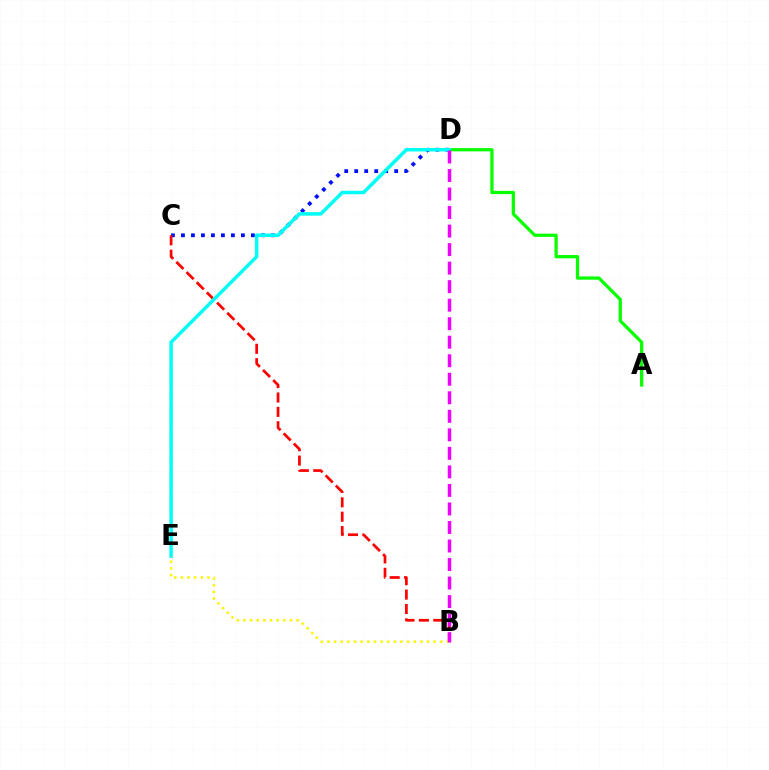{('C', 'D'): [{'color': '#0010ff', 'line_style': 'dotted', 'thickness': 2.71}], ('B', 'C'): [{'color': '#ff0000', 'line_style': 'dashed', 'thickness': 1.96}], ('A', 'D'): [{'color': '#08ff00', 'line_style': 'solid', 'thickness': 2.35}], ('D', 'E'): [{'color': '#00fff6', 'line_style': 'solid', 'thickness': 2.51}], ('B', 'E'): [{'color': '#fcf500', 'line_style': 'dotted', 'thickness': 1.8}], ('B', 'D'): [{'color': '#ee00ff', 'line_style': 'dashed', 'thickness': 2.52}]}